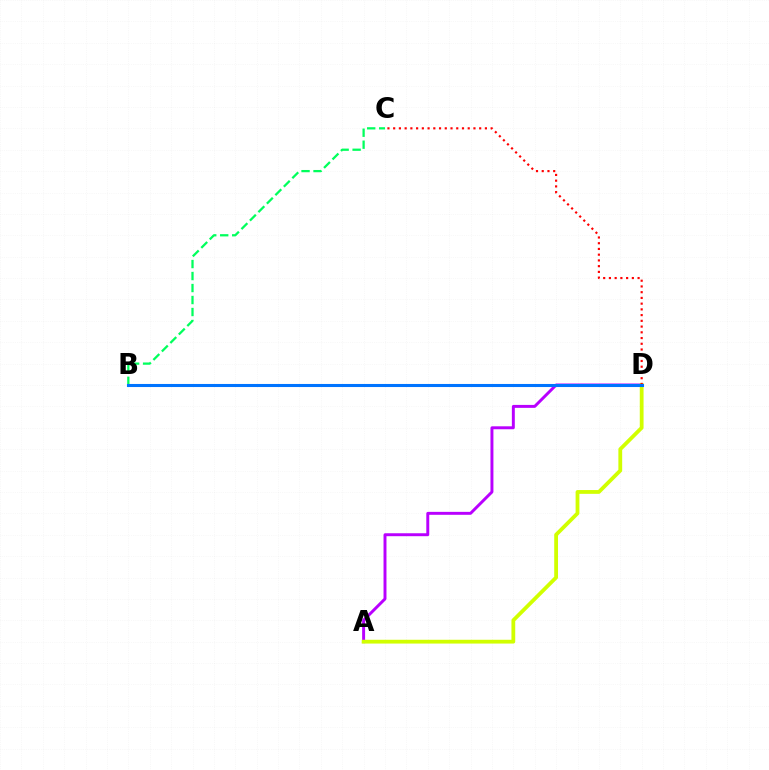{('A', 'D'): [{'color': '#b900ff', 'line_style': 'solid', 'thickness': 2.12}, {'color': '#d1ff00', 'line_style': 'solid', 'thickness': 2.73}], ('B', 'C'): [{'color': '#00ff5c', 'line_style': 'dashed', 'thickness': 1.63}], ('C', 'D'): [{'color': '#ff0000', 'line_style': 'dotted', 'thickness': 1.56}], ('B', 'D'): [{'color': '#0074ff', 'line_style': 'solid', 'thickness': 2.21}]}